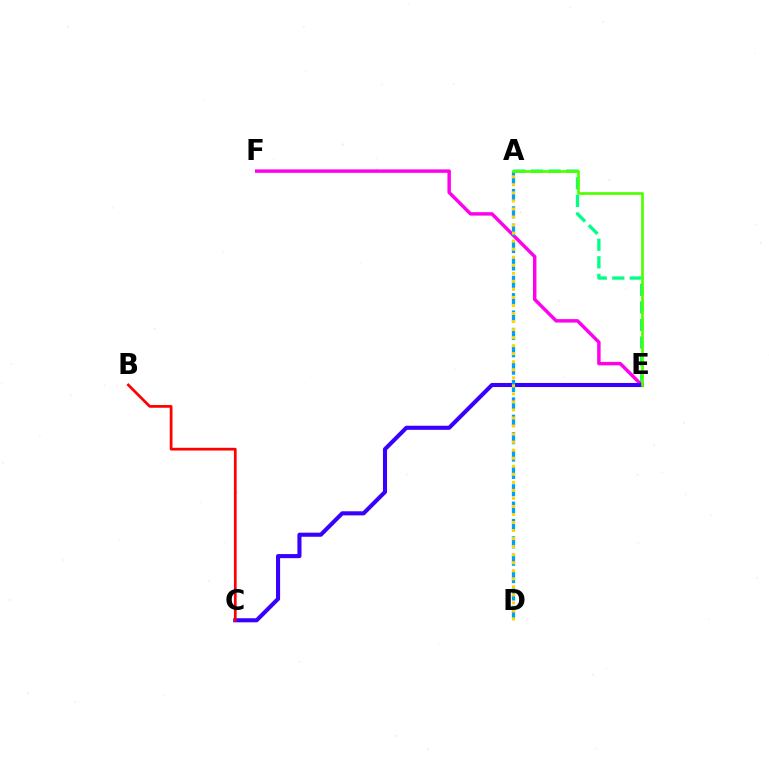{('A', 'E'): [{'color': '#00ff86', 'line_style': 'dashed', 'thickness': 2.39}, {'color': '#4fff00', 'line_style': 'solid', 'thickness': 1.92}], ('E', 'F'): [{'color': '#ff00ed', 'line_style': 'solid', 'thickness': 2.48}], ('C', 'E'): [{'color': '#3700ff', 'line_style': 'solid', 'thickness': 2.94}], ('A', 'D'): [{'color': '#009eff', 'line_style': 'dashed', 'thickness': 2.36}, {'color': '#ffd500', 'line_style': 'dotted', 'thickness': 2.18}], ('B', 'C'): [{'color': '#ff0000', 'line_style': 'solid', 'thickness': 1.97}]}